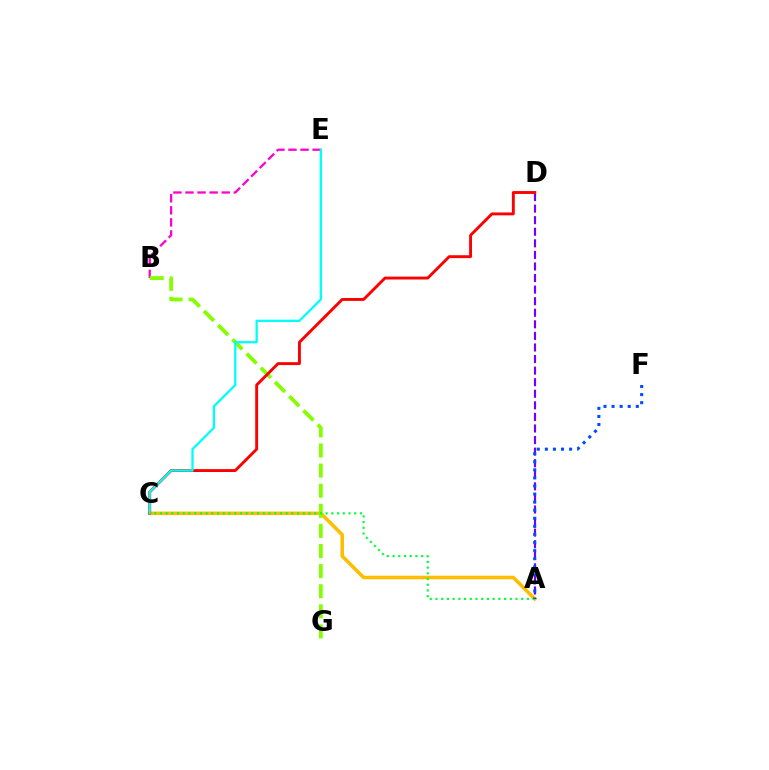{('A', 'C'): [{'color': '#ffbd00', 'line_style': 'solid', 'thickness': 2.56}, {'color': '#00ff39', 'line_style': 'dotted', 'thickness': 1.55}], ('A', 'D'): [{'color': '#7200ff', 'line_style': 'dashed', 'thickness': 1.57}], ('B', 'E'): [{'color': '#ff00cf', 'line_style': 'dashed', 'thickness': 1.64}], ('B', 'G'): [{'color': '#84ff00', 'line_style': 'dashed', 'thickness': 2.73}], ('C', 'D'): [{'color': '#ff0000', 'line_style': 'solid', 'thickness': 2.09}], ('C', 'E'): [{'color': '#00fff6', 'line_style': 'solid', 'thickness': 1.66}], ('A', 'F'): [{'color': '#004bff', 'line_style': 'dotted', 'thickness': 2.19}]}